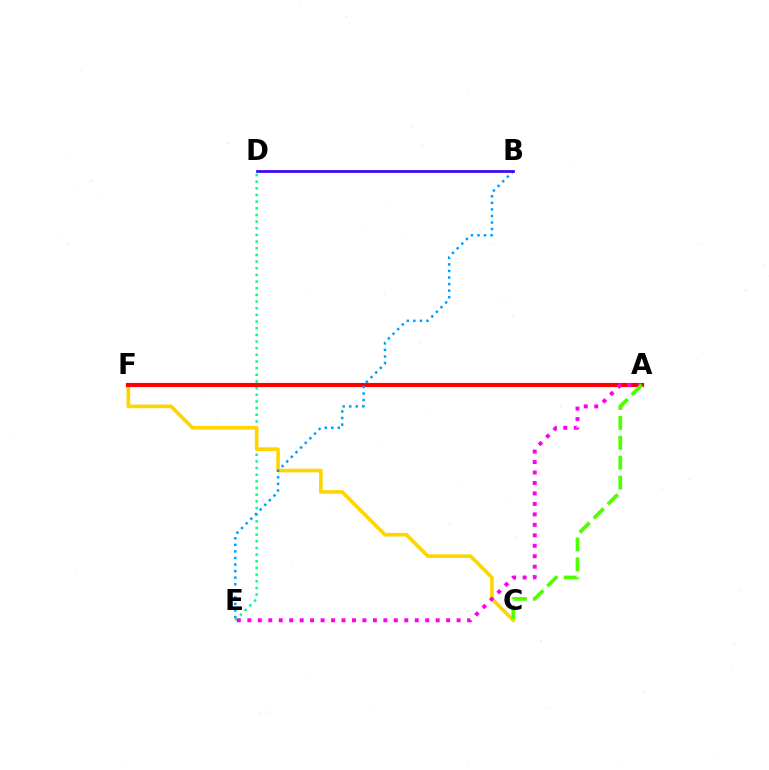{('D', 'E'): [{'color': '#00ff86', 'line_style': 'dotted', 'thickness': 1.81}], ('C', 'F'): [{'color': '#ffd500', 'line_style': 'solid', 'thickness': 2.62}], ('A', 'F'): [{'color': '#ff0000', 'line_style': 'solid', 'thickness': 2.98}], ('B', 'E'): [{'color': '#009eff', 'line_style': 'dotted', 'thickness': 1.78}], ('A', 'E'): [{'color': '#ff00ed', 'line_style': 'dotted', 'thickness': 2.84}], ('A', 'C'): [{'color': '#4fff00', 'line_style': 'dashed', 'thickness': 2.7}], ('B', 'D'): [{'color': '#3700ff', 'line_style': 'solid', 'thickness': 1.94}]}